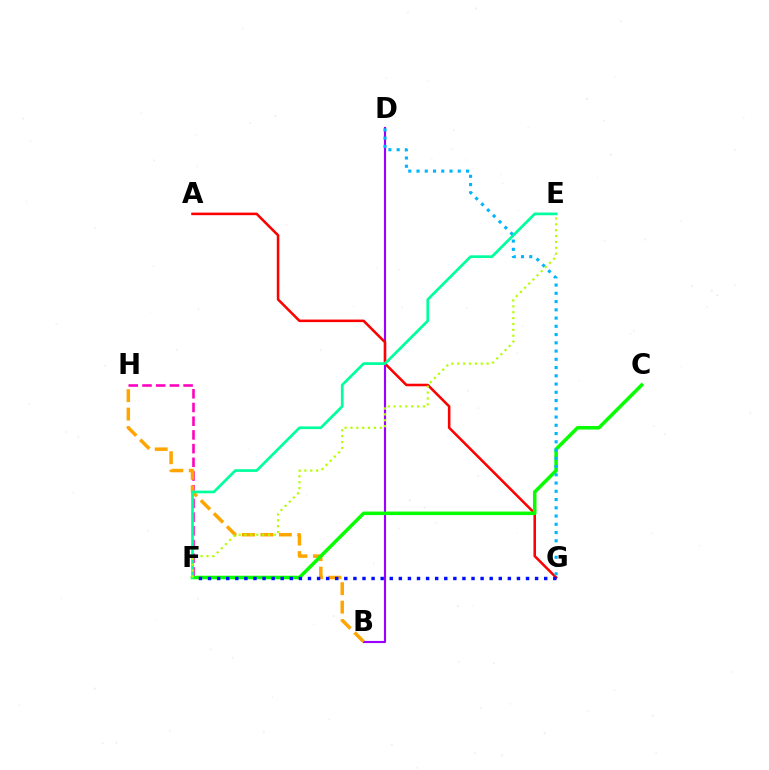{('B', 'D'): [{'color': '#9b00ff', 'line_style': 'solid', 'thickness': 1.54}], ('A', 'G'): [{'color': '#ff0000', 'line_style': 'solid', 'thickness': 1.84}], ('F', 'H'): [{'color': '#ff00bd', 'line_style': 'dashed', 'thickness': 1.86}], ('B', 'H'): [{'color': '#ffa500', 'line_style': 'dashed', 'thickness': 2.51}], ('C', 'F'): [{'color': '#08ff00', 'line_style': 'solid', 'thickness': 2.54}], ('E', 'F'): [{'color': '#00ff9d', 'line_style': 'solid', 'thickness': 1.96}, {'color': '#b3ff00', 'line_style': 'dotted', 'thickness': 1.59}], ('D', 'G'): [{'color': '#00b5ff', 'line_style': 'dotted', 'thickness': 2.24}], ('F', 'G'): [{'color': '#0010ff', 'line_style': 'dotted', 'thickness': 2.47}]}